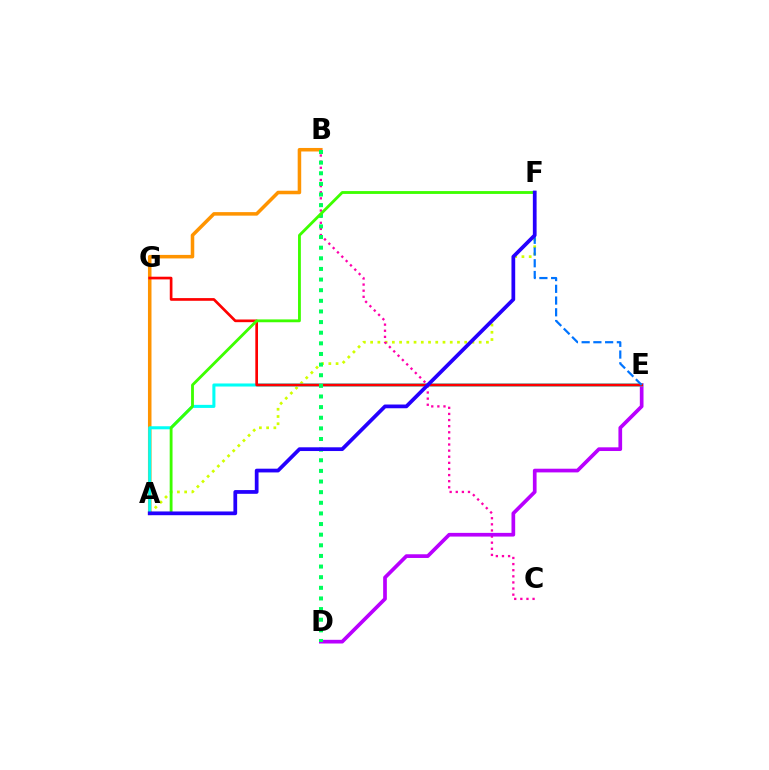{('A', 'F'): [{'color': '#d1ff00', 'line_style': 'dotted', 'thickness': 1.97}, {'color': '#3dff00', 'line_style': 'solid', 'thickness': 2.04}, {'color': '#2500ff', 'line_style': 'solid', 'thickness': 2.69}], ('A', 'B'): [{'color': '#ff9400', 'line_style': 'solid', 'thickness': 2.54}], ('B', 'C'): [{'color': '#ff00ac', 'line_style': 'dotted', 'thickness': 1.66}], ('D', 'E'): [{'color': '#b900ff', 'line_style': 'solid', 'thickness': 2.66}], ('A', 'E'): [{'color': '#00fff6', 'line_style': 'solid', 'thickness': 2.2}], ('E', 'G'): [{'color': '#ff0000', 'line_style': 'solid', 'thickness': 1.93}], ('B', 'D'): [{'color': '#00ff5c', 'line_style': 'dotted', 'thickness': 2.89}], ('E', 'F'): [{'color': '#0074ff', 'line_style': 'dashed', 'thickness': 1.59}]}